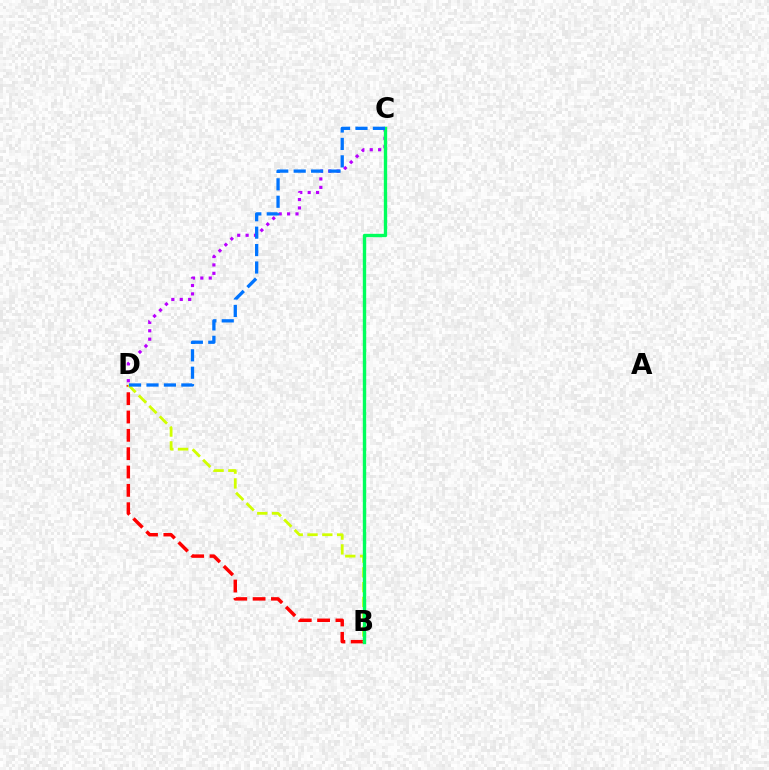{('B', 'D'): [{'color': '#ff0000', 'line_style': 'dashed', 'thickness': 2.49}, {'color': '#d1ff00', 'line_style': 'dashed', 'thickness': 2.01}], ('C', 'D'): [{'color': '#b900ff', 'line_style': 'dotted', 'thickness': 2.28}, {'color': '#0074ff', 'line_style': 'dashed', 'thickness': 2.37}], ('B', 'C'): [{'color': '#00ff5c', 'line_style': 'solid', 'thickness': 2.42}]}